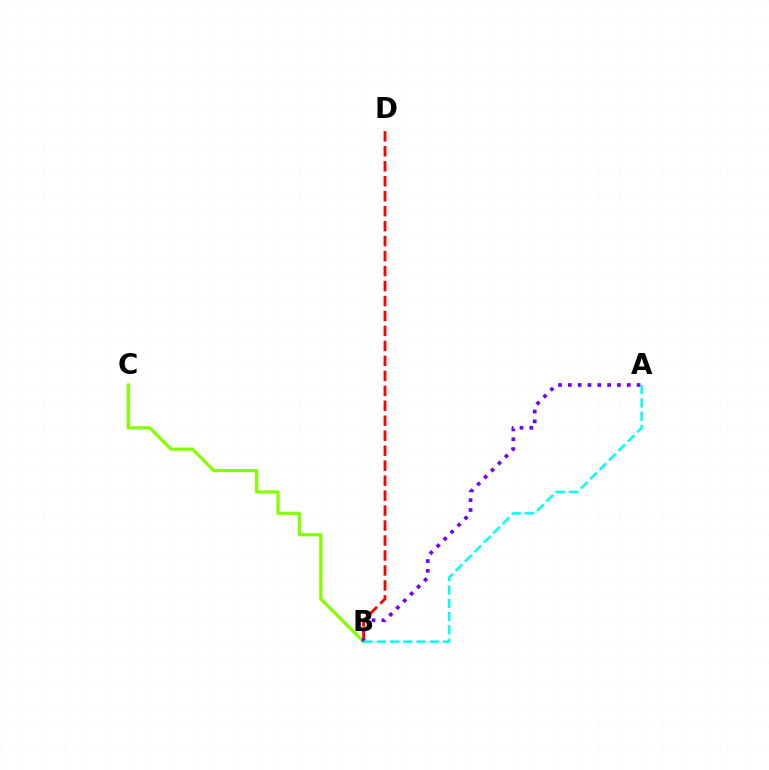{('B', 'D'): [{'color': '#ff0000', 'line_style': 'dashed', 'thickness': 2.03}], ('B', 'C'): [{'color': '#84ff00', 'line_style': 'solid', 'thickness': 2.34}], ('A', 'B'): [{'color': '#7200ff', 'line_style': 'dotted', 'thickness': 2.67}, {'color': '#00fff6', 'line_style': 'dashed', 'thickness': 1.8}]}